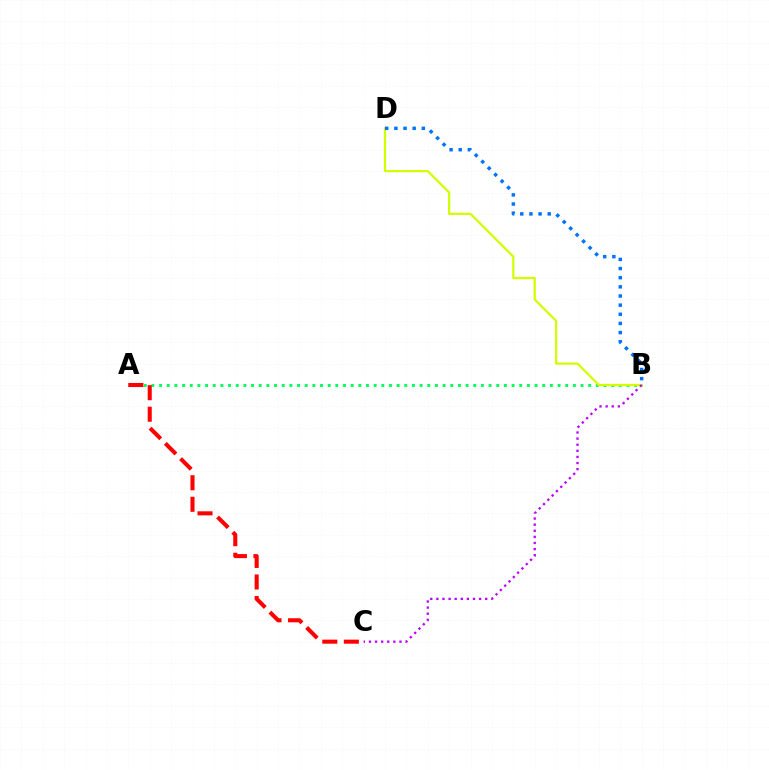{('A', 'B'): [{'color': '#00ff5c', 'line_style': 'dotted', 'thickness': 2.08}], ('B', 'D'): [{'color': '#d1ff00', 'line_style': 'solid', 'thickness': 1.6}, {'color': '#0074ff', 'line_style': 'dotted', 'thickness': 2.49}], ('B', 'C'): [{'color': '#b900ff', 'line_style': 'dotted', 'thickness': 1.66}], ('A', 'C'): [{'color': '#ff0000', 'line_style': 'dashed', 'thickness': 2.93}]}